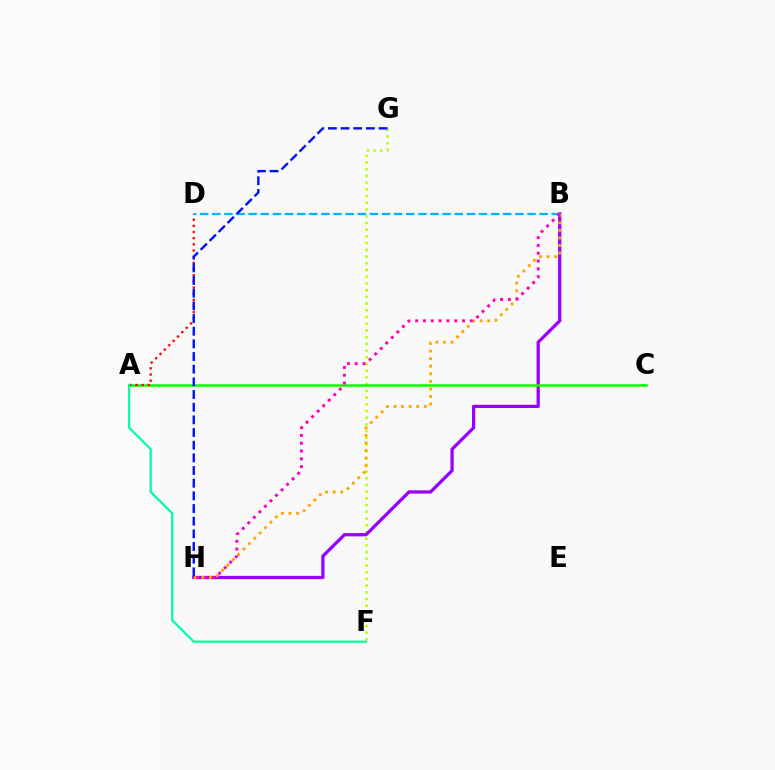{('F', 'G'): [{'color': '#b3ff00', 'line_style': 'dotted', 'thickness': 1.82}], ('B', 'H'): [{'color': '#9b00ff', 'line_style': 'solid', 'thickness': 2.35}, {'color': '#ffa500', 'line_style': 'dotted', 'thickness': 2.06}, {'color': '#ff00bd', 'line_style': 'dotted', 'thickness': 2.12}], ('A', 'C'): [{'color': '#08ff00', 'line_style': 'solid', 'thickness': 1.82}], ('A', 'D'): [{'color': '#ff0000', 'line_style': 'dotted', 'thickness': 1.68}], ('B', 'D'): [{'color': '#00b5ff', 'line_style': 'dashed', 'thickness': 1.65}], ('A', 'F'): [{'color': '#00ff9d', 'line_style': 'solid', 'thickness': 1.61}], ('G', 'H'): [{'color': '#0010ff', 'line_style': 'dashed', 'thickness': 1.72}]}